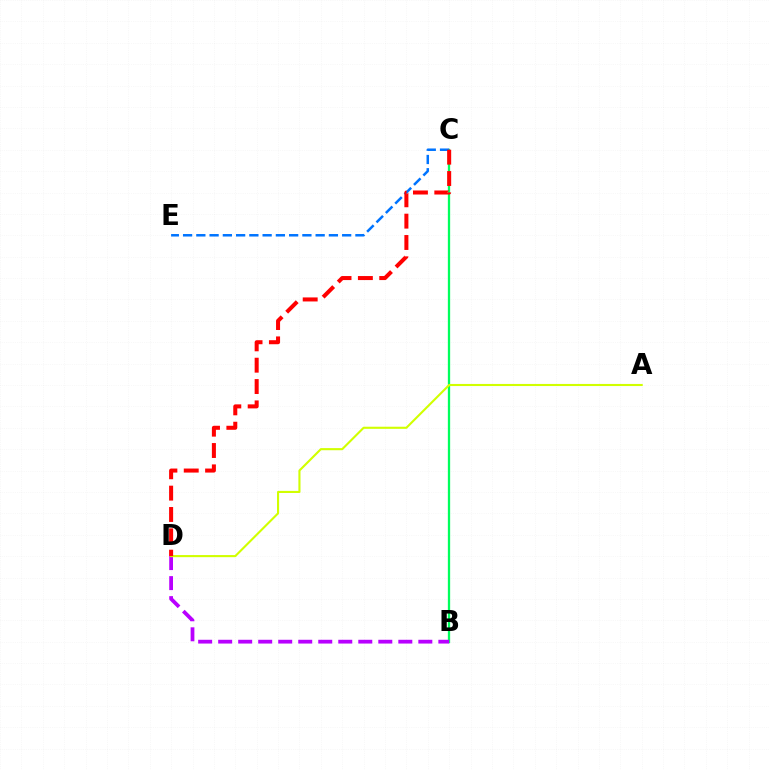{('B', 'C'): [{'color': '#00ff5c', 'line_style': 'solid', 'thickness': 1.65}], ('C', 'E'): [{'color': '#0074ff', 'line_style': 'dashed', 'thickness': 1.8}], ('B', 'D'): [{'color': '#b900ff', 'line_style': 'dashed', 'thickness': 2.72}], ('A', 'D'): [{'color': '#d1ff00', 'line_style': 'solid', 'thickness': 1.52}], ('C', 'D'): [{'color': '#ff0000', 'line_style': 'dashed', 'thickness': 2.9}]}